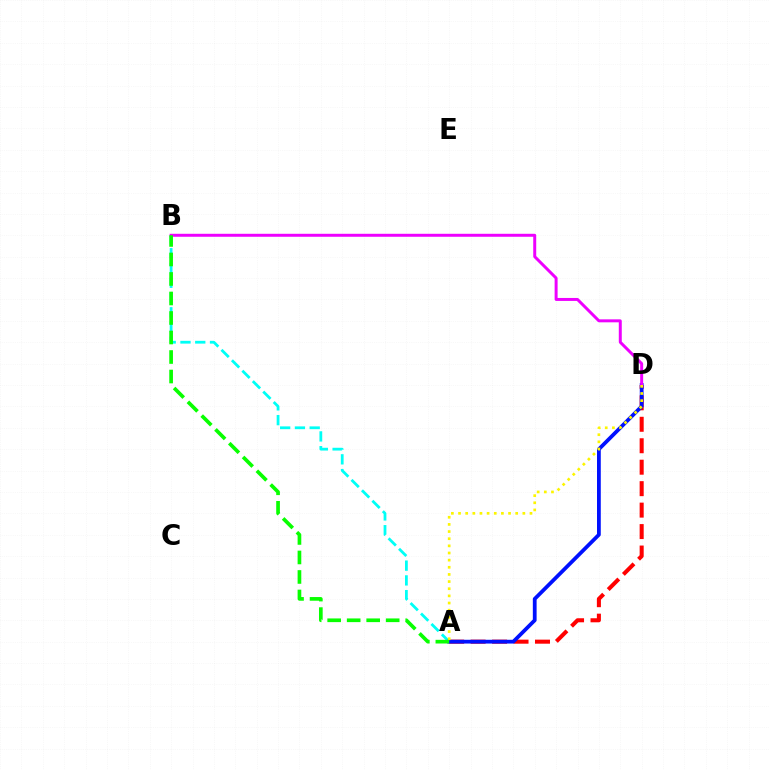{('A', 'B'): [{'color': '#00fff6', 'line_style': 'dashed', 'thickness': 2.01}, {'color': '#08ff00', 'line_style': 'dashed', 'thickness': 2.65}], ('A', 'D'): [{'color': '#ff0000', 'line_style': 'dashed', 'thickness': 2.92}, {'color': '#0010ff', 'line_style': 'solid', 'thickness': 2.72}, {'color': '#fcf500', 'line_style': 'dotted', 'thickness': 1.94}], ('B', 'D'): [{'color': '#ee00ff', 'line_style': 'solid', 'thickness': 2.14}]}